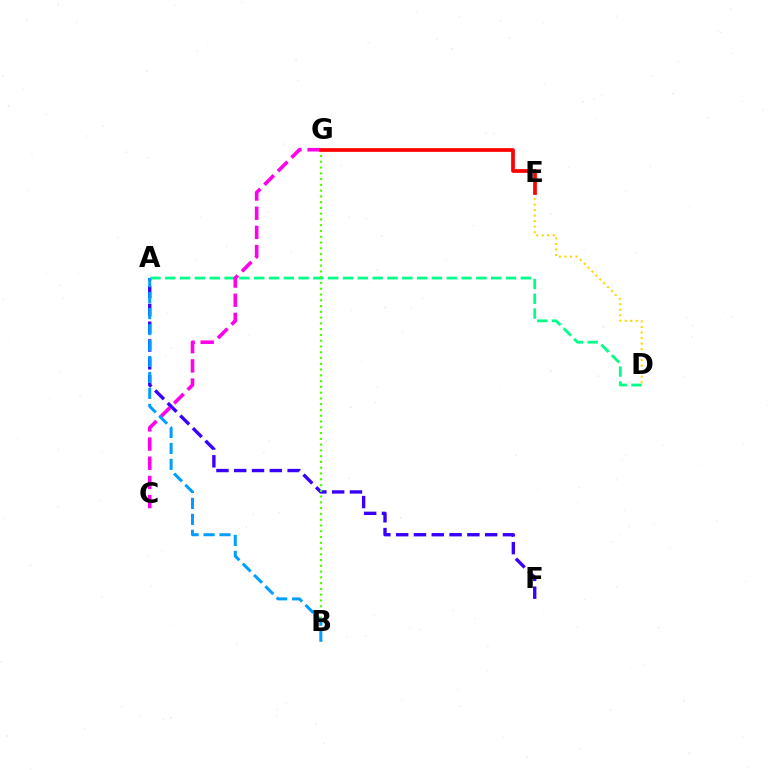{('D', 'E'): [{'color': '#ffd500', 'line_style': 'dotted', 'thickness': 1.5}], ('A', 'F'): [{'color': '#3700ff', 'line_style': 'dashed', 'thickness': 2.42}], ('A', 'D'): [{'color': '#00ff86', 'line_style': 'dashed', 'thickness': 2.01}], ('B', 'G'): [{'color': '#4fff00', 'line_style': 'dotted', 'thickness': 1.57}], ('C', 'G'): [{'color': '#ff00ed', 'line_style': 'dashed', 'thickness': 2.61}], ('E', 'G'): [{'color': '#ff0000', 'line_style': 'solid', 'thickness': 2.67}], ('A', 'B'): [{'color': '#009eff', 'line_style': 'dashed', 'thickness': 2.17}]}